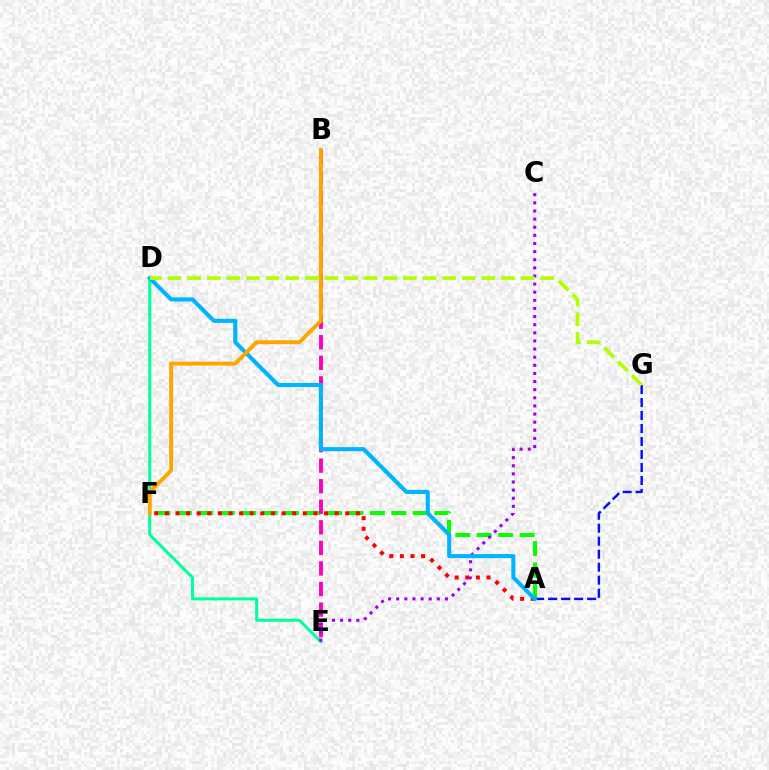{('A', 'F'): [{'color': '#08ff00', 'line_style': 'dashed', 'thickness': 2.92}, {'color': '#ff0000', 'line_style': 'dotted', 'thickness': 2.88}], ('D', 'E'): [{'color': '#00ff9d', 'line_style': 'solid', 'thickness': 2.16}], ('A', 'G'): [{'color': '#0010ff', 'line_style': 'dashed', 'thickness': 1.77}], ('B', 'E'): [{'color': '#ff00bd', 'line_style': 'dashed', 'thickness': 2.79}], ('C', 'E'): [{'color': '#9b00ff', 'line_style': 'dotted', 'thickness': 2.21}], ('A', 'D'): [{'color': '#00b5ff', 'line_style': 'solid', 'thickness': 2.94}], ('D', 'G'): [{'color': '#b3ff00', 'line_style': 'dashed', 'thickness': 2.66}], ('B', 'F'): [{'color': '#ffa500', 'line_style': 'solid', 'thickness': 2.81}]}